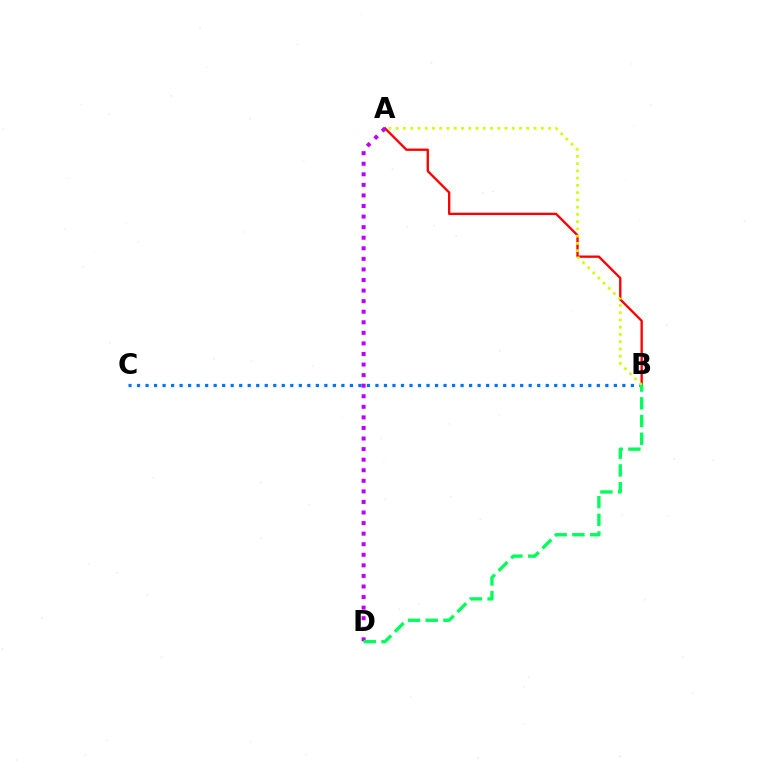{('A', 'B'): [{'color': '#ff0000', 'line_style': 'solid', 'thickness': 1.69}, {'color': '#d1ff00', 'line_style': 'dotted', 'thickness': 1.97}], ('B', 'C'): [{'color': '#0074ff', 'line_style': 'dotted', 'thickness': 2.31}], ('A', 'D'): [{'color': '#b900ff', 'line_style': 'dotted', 'thickness': 2.87}], ('B', 'D'): [{'color': '#00ff5c', 'line_style': 'dashed', 'thickness': 2.4}]}